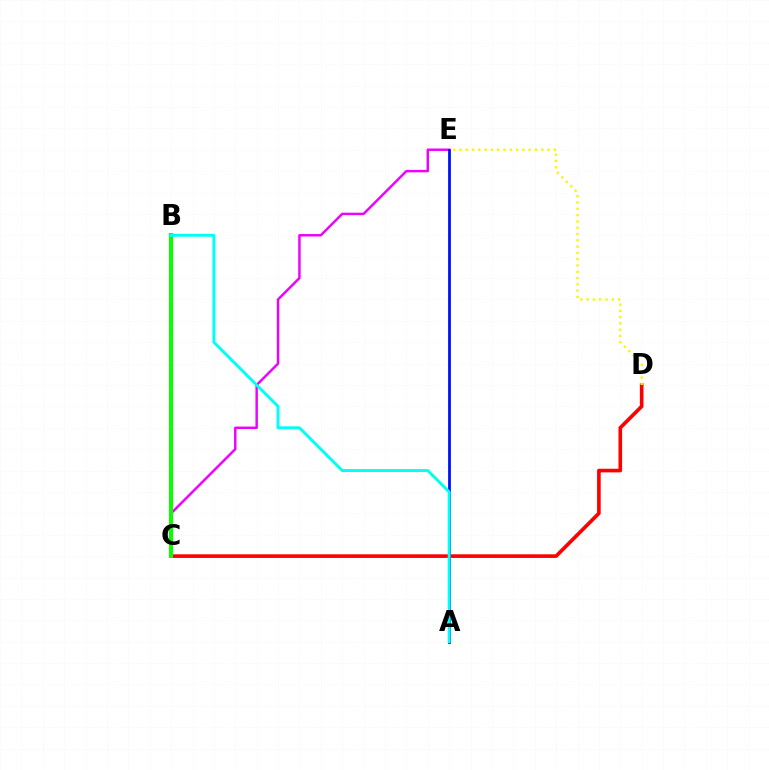{('C', 'D'): [{'color': '#ff0000', 'line_style': 'solid', 'thickness': 2.61}], ('C', 'E'): [{'color': '#ee00ff', 'line_style': 'solid', 'thickness': 1.76}], ('D', 'E'): [{'color': '#fcf500', 'line_style': 'dotted', 'thickness': 1.71}], ('A', 'E'): [{'color': '#0010ff', 'line_style': 'solid', 'thickness': 2.01}], ('B', 'C'): [{'color': '#08ff00', 'line_style': 'solid', 'thickness': 2.91}], ('A', 'B'): [{'color': '#00fff6', 'line_style': 'solid', 'thickness': 2.11}]}